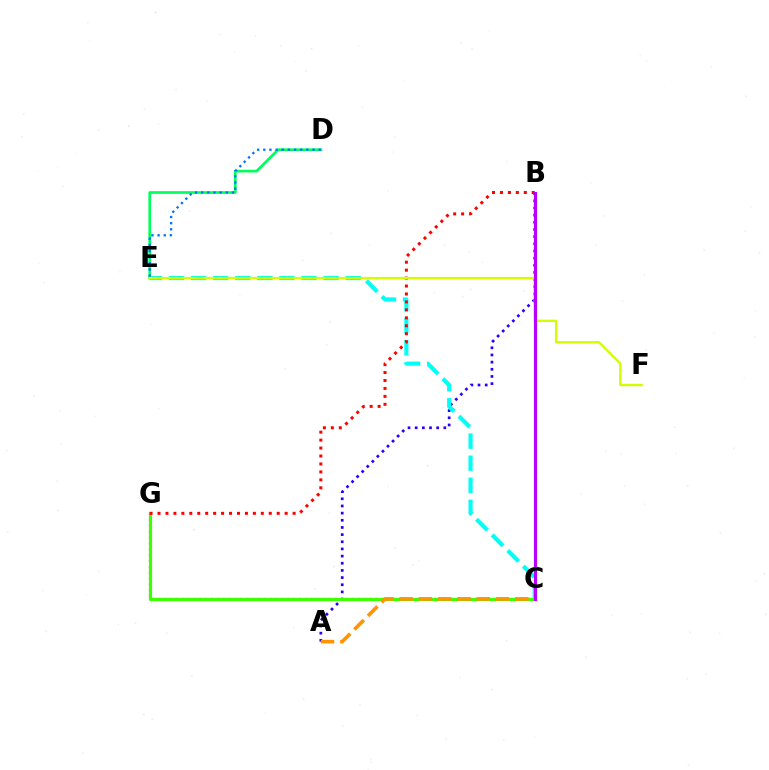{('A', 'B'): [{'color': '#2500ff', 'line_style': 'dotted', 'thickness': 1.95}], ('D', 'E'): [{'color': '#00ff5c', 'line_style': 'solid', 'thickness': 1.94}, {'color': '#0074ff', 'line_style': 'dotted', 'thickness': 1.67}], ('C', 'G'): [{'color': '#ff00ac', 'line_style': 'dotted', 'thickness': 1.6}, {'color': '#3dff00', 'line_style': 'solid', 'thickness': 2.3}], ('C', 'E'): [{'color': '#00fff6', 'line_style': 'dashed', 'thickness': 3.0}], ('B', 'G'): [{'color': '#ff0000', 'line_style': 'dotted', 'thickness': 2.16}], ('A', 'C'): [{'color': '#ff9400', 'line_style': 'dashed', 'thickness': 2.62}], ('E', 'F'): [{'color': '#d1ff00', 'line_style': 'solid', 'thickness': 1.7}], ('B', 'C'): [{'color': '#b900ff', 'line_style': 'solid', 'thickness': 2.25}]}